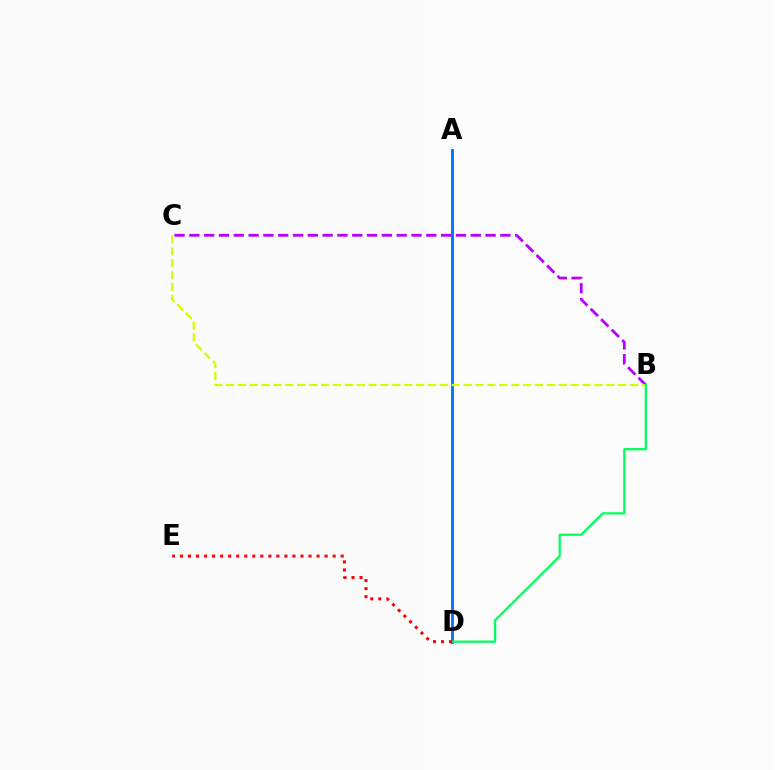{('A', 'D'): [{'color': '#0074ff', 'line_style': 'solid', 'thickness': 2.05}], ('B', 'C'): [{'color': '#b900ff', 'line_style': 'dashed', 'thickness': 2.01}, {'color': '#d1ff00', 'line_style': 'dashed', 'thickness': 1.61}], ('B', 'D'): [{'color': '#00ff5c', 'line_style': 'solid', 'thickness': 1.62}], ('D', 'E'): [{'color': '#ff0000', 'line_style': 'dotted', 'thickness': 2.18}]}